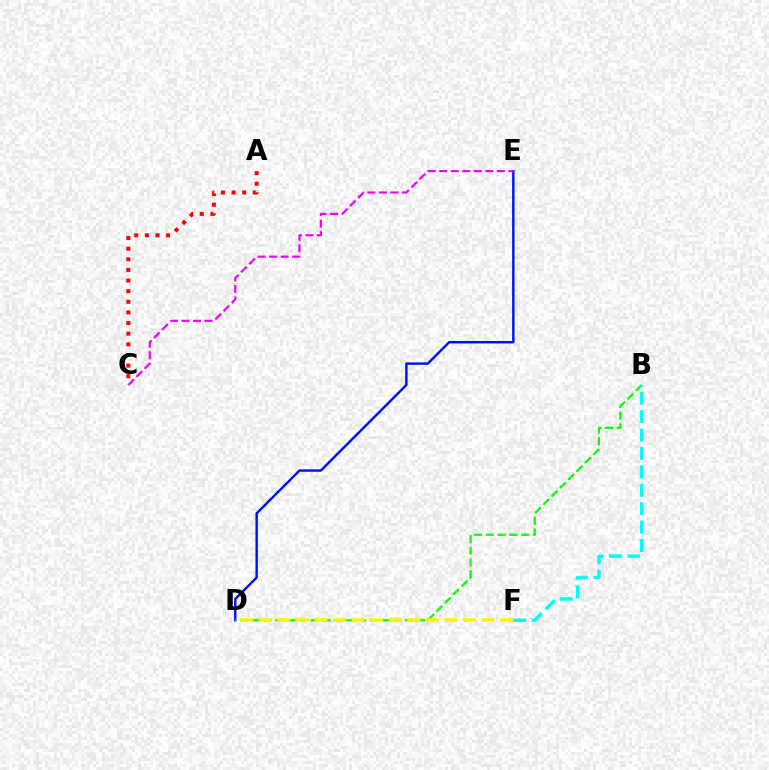{('D', 'E'): [{'color': '#0010ff', 'line_style': 'solid', 'thickness': 1.75}], ('B', 'D'): [{'color': '#08ff00', 'line_style': 'dashed', 'thickness': 1.6}], ('A', 'C'): [{'color': '#ff0000', 'line_style': 'dotted', 'thickness': 2.89}], ('C', 'E'): [{'color': '#ee00ff', 'line_style': 'dashed', 'thickness': 1.57}], ('B', 'F'): [{'color': '#00fff6', 'line_style': 'dashed', 'thickness': 2.5}], ('D', 'F'): [{'color': '#fcf500', 'line_style': 'dashed', 'thickness': 2.52}]}